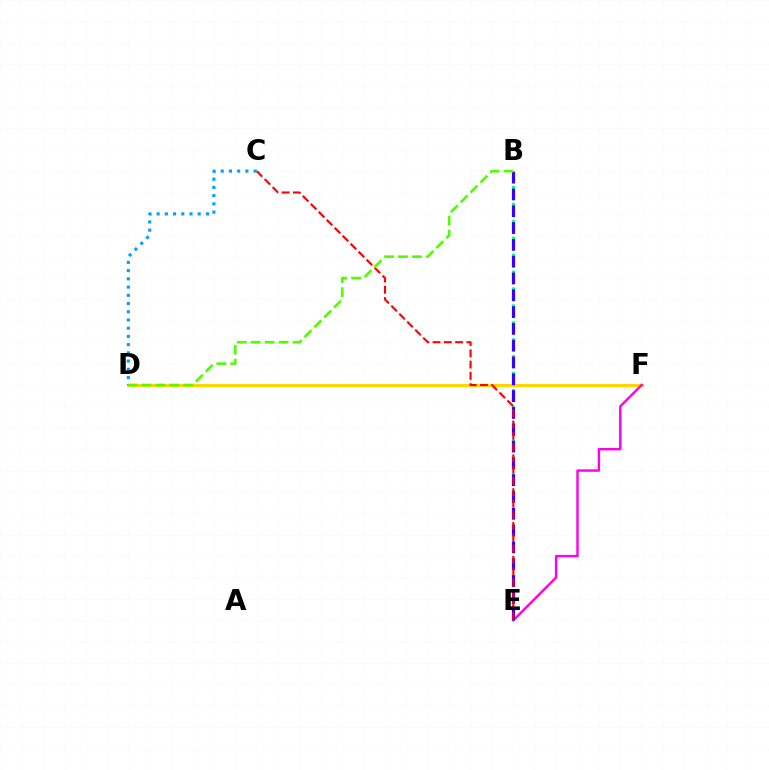{('D', 'F'): [{'color': '#ffd500', 'line_style': 'solid', 'thickness': 2.22}], ('E', 'F'): [{'color': '#ff00ed', 'line_style': 'solid', 'thickness': 1.75}], ('B', 'E'): [{'color': '#00ff86', 'line_style': 'dotted', 'thickness': 2.3}, {'color': '#3700ff', 'line_style': 'dashed', 'thickness': 2.28}], ('C', 'E'): [{'color': '#ff0000', 'line_style': 'dashed', 'thickness': 1.53}], ('C', 'D'): [{'color': '#009eff', 'line_style': 'dotted', 'thickness': 2.23}], ('B', 'D'): [{'color': '#4fff00', 'line_style': 'dashed', 'thickness': 1.89}]}